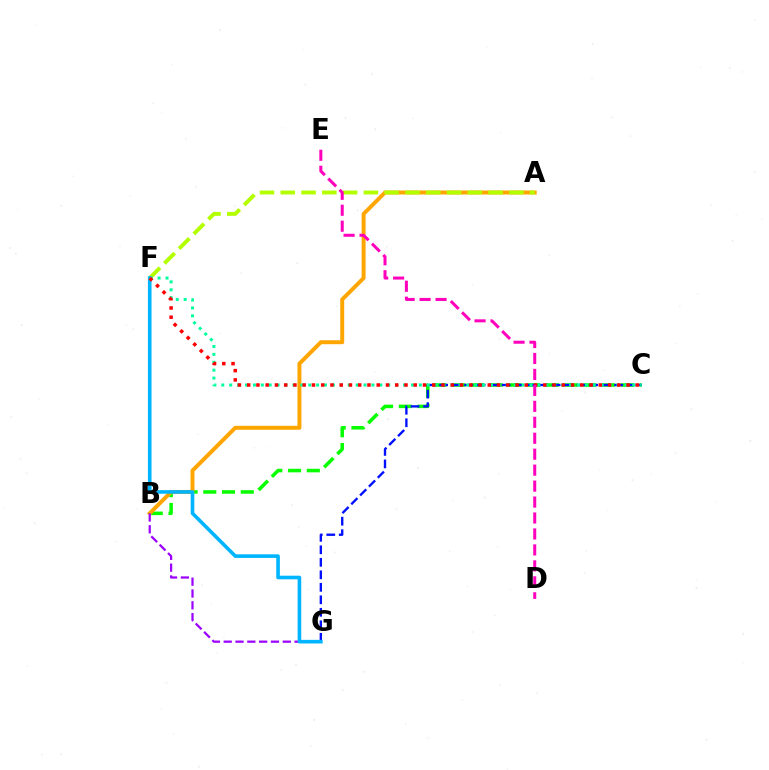{('B', 'C'): [{'color': '#08ff00', 'line_style': 'dashed', 'thickness': 2.54}], ('A', 'B'): [{'color': '#ffa500', 'line_style': 'solid', 'thickness': 2.84}], ('A', 'F'): [{'color': '#b3ff00', 'line_style': 'dashed', 'thickness': 2.82}], ('B', 'G'): [{'color': '#9b00ff', 'line_style': 'dashed', 'thickness': 1.6}], ('C', 'G'): [{'color': '#0010ff', 'line_style': 'dashed', 'thickness': 1.7}], ('C', 'F'): [{'color': '#00ff9d', 'line_style': 'dotted', 'thickness': 2.15}, {'color': '#ff0000', 'line_style': 'dotted', 'thickness': 2.51}], ('F', 'G'): [{'color': '#00b5ff', 'line_style': 'solid', 'thickness': 2.6}], ('D', 'E'): [{'color': '#ff00bd', 'line_style': 'dashed', 'thickness': 2.17}]}